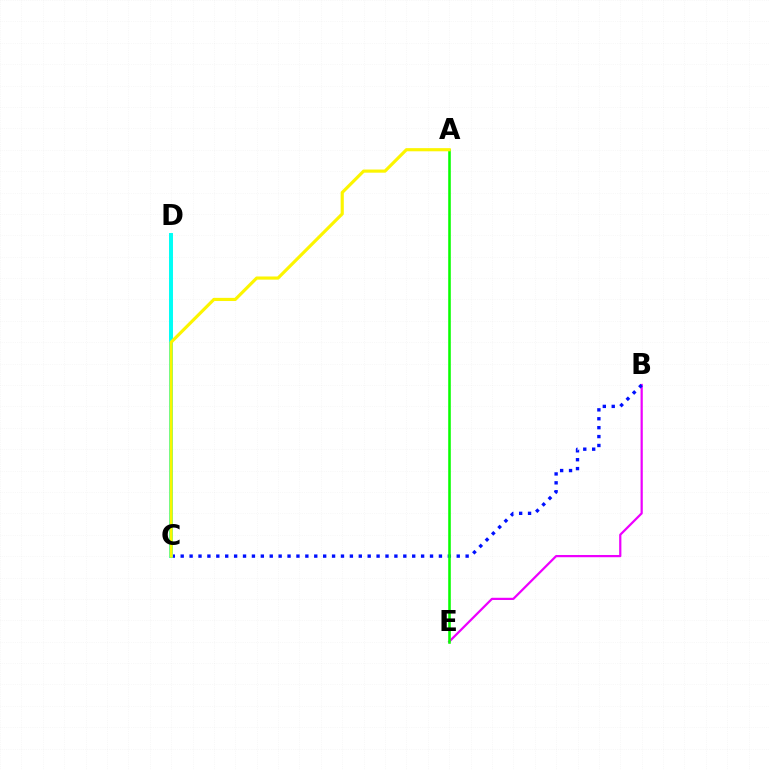{('B', 'E'): [{'color': '#ee00ff', 'line_style': 'solid', 'thickness': 1.6}], ('B', 'C'): [{'color': '#0010ff', 'line_style': 'dotted', 'thickness': 2.42}], ('C', 'D'): [{'color': '#ff0000', 'line_style': 'dashed', 'thickness': 1.6}, {'color': '#00fff6', 'line_style': 'solid', 'thickness': 2.84}], ('A', 'E'): [{'color': '#08ff00', 'line_style': 'solid', 'thickness': 1.85}], ('A', 'C'): [{'color': '#fcf500', 'line_style': 'solid', 'thickness': 2.27}]}